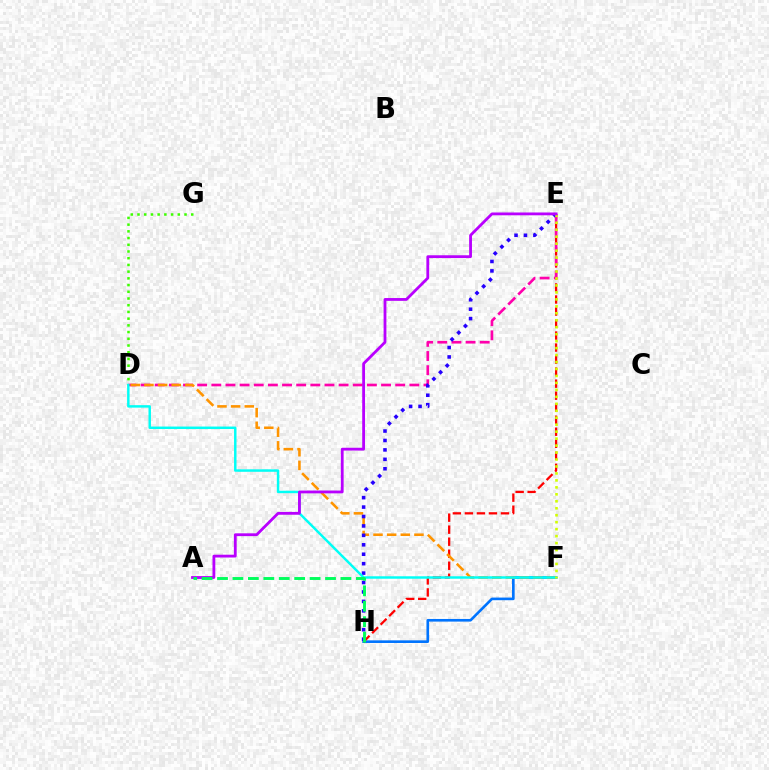{('D', 'G'): [{'color': '#3dff00', 'line_style': 'dotted', 'thickness': 1.82}], ('F', 'H'): [{'color': '#0074ff', 'line_style': 'solid', 'thickness': 1.9}], ('E', 'H'): [{'color': '#ff0000', 'line_style': 'dashed', 'thickness': 1.63}, {'color': '#2500ff', 'line_style': 'dotted', 'thickness': 2.56}], ('D', 'E'): [{'color': '#ff00ac', 'line_style': 'dashed', 'thickness': 1.92}], ('D', 'F'): [{'color': '#ff9400', 'line_style': 'dashed', 'thickness': 1.85}, {'color': '#00fff6', 'line_style': 'solid', 'thickness': 1.77}], ('E', 'F'): [{'color': '#d1ff00', 'line_style': 'dotted', 'thickness': 1.89}], ('A', 'E'): [{'color': '#b900ff', 'line_style': 'solid', 'thickness': 2.02}], ('A', 'H'): [{'color': '#00ff5c', 'line_style': 'dashed', 'thickness': 2.1}]}